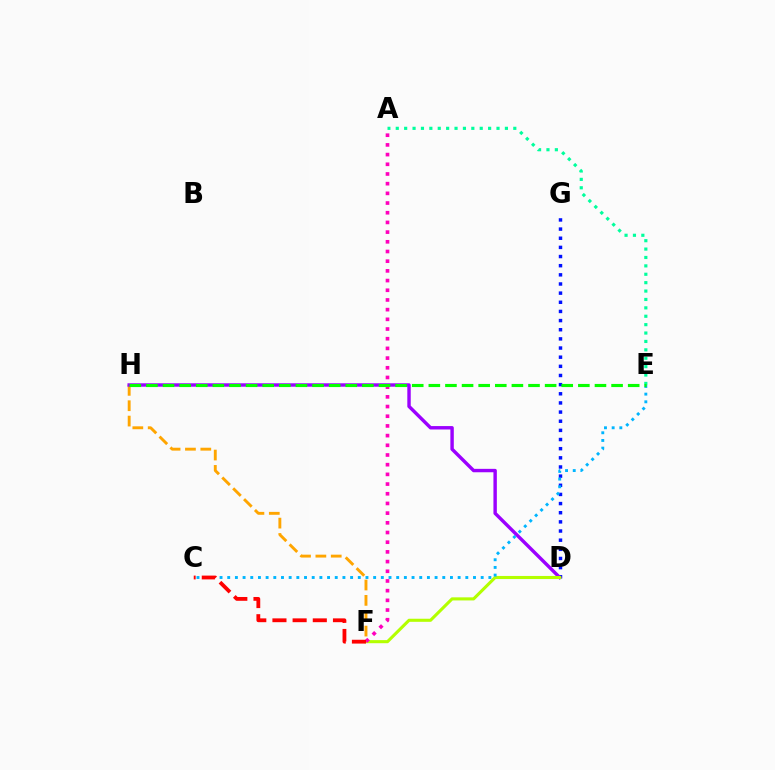{('D', 'G'): [{'color': '#0010ff', 'line_style': 'dotted', 'thickness': 2.49}], ('F', 'H'): [{'color': '#ffa500', 'line_style': 'dashed', 'thickness': 2.09}], ('D', 'H'): [{'color': '#9b00ff', 'line_style': 'solid', 'thickness': 2.46}], ('D', 'F'): [{'color': '#b3ff00', 'line_style': 'solid', 'thickness': 2.22}], ('A', 'E'): [{'color': '#00ff9d', 'line_style': 'dotted', 'thickness': 2.28}], ('C', 'E'): [{'color': '#00b5ff', 'line_style': 'dotted', 'thickness': 2.09}], ('A', 'F'): [{'color': '#ff00bd', 'line_style': 'dotted', 'thickness': 2.63}], ('E', 'H'): [{'color': '#08ff00', 'line_style': 'dashed', 'thickness': 2.26}], ('C', 'F'): [{'color': '#ff0000', 'line_style': 'dashed', 'thickness': 2.74}]}